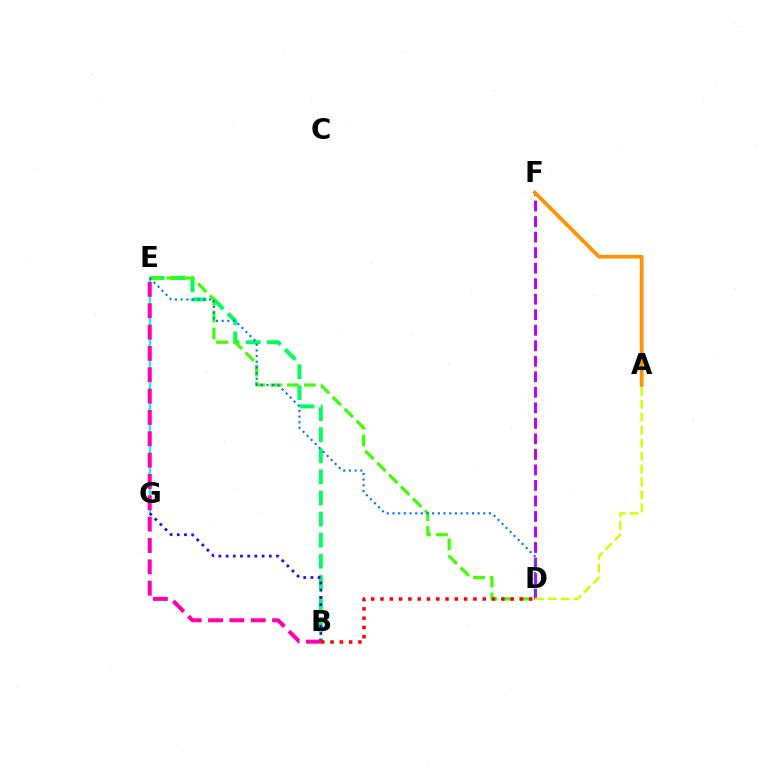{('B', 'E'): [{'color': '#00ff5c', 'line_style': 'dashed', 'thickness': 2.87}, {'color': '#ff00ac', 'line_style': 'dashed', 'thickness': 2.9}], ('E', 'G'): [{'color': '#00fff6', 'line_style': 'solid', 'thickness': 1.6}], ('D', 'F'): [{'color': '#b900ff', 'line_style': 'dashed', 'thickness': 2.11}], ('B', 'G'): [{'color': '#2500ff', 'line_style': 'dotted', 'thickness': 1.96}], ('D', 'E'): [{'color': '#3dff00', 'line_style': 'dashed', 'thickness': 2.29}, {'color': '#0074ff', 'line_style': 'dotted', 'thickness': 1.54}], ('B', 'D'): [{'color': '#ff0000', 'line_style': 'dotted', 'thickness': 2.53}], ('A', 'F'): [{'color': '#ff9400', 'line_style': 'solid', 'thickness': 2.71}], ('A', 'D'): [{'color': '#d1ff00', 'line_style': 'dashed', 'thickness': 1.76}]}